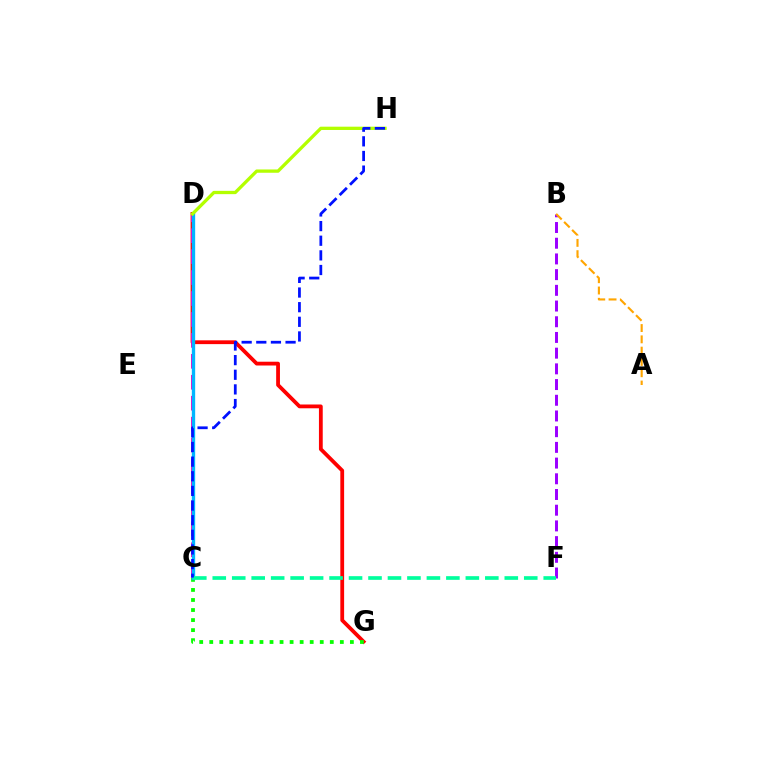{('B', 'F'): [{'color': '#9b00ff', 'line_style': 'dashed', 'thickness': 2.13}], ('D', 'G'): [{'color': '#ff0000', 'line_style': 'solid', 'thickness': 2.73}], ('C', 'G'): [{'color': '#08ff00', 'line_style': 'dotted', 'thickness': 2.73}], ('C', 'D'): [{'color': '#ff00bd', 'line_style': 'dashed', 'thickness': 2.84}, {'color': '#00b5ff', 'line_style': 'solid', 'thickness': 2.41}], ('A', 'B'): [{'color': '#ffa500', 'line_style': 'dashed', 'thickness': 1.53}], ('C', 'F'): [{'color': '#00ff9d', 'line_style': 'dashed', 'thickness': 2.64}], ('D', 'H'): [{'color': '#b3ff00', 'line_style': 'solid', 'thickness': 2.37}], ('C', 'H'): [{'color': '#0010ff', 'line_style': 'dashed', 'thickness': 1.99}]}